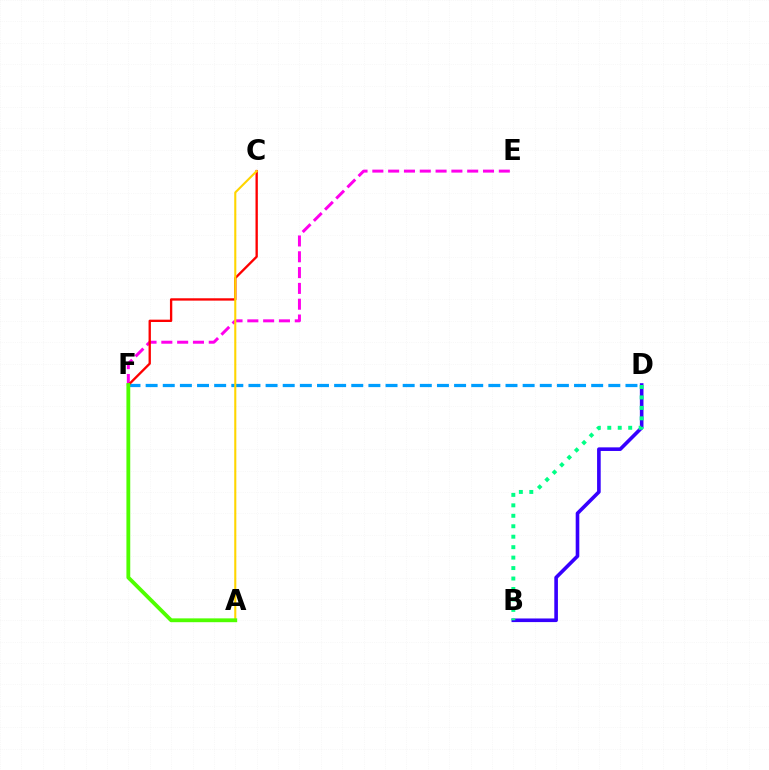{('E', 'F'): [{'color': '#ff00ed', 'line_style': 'dashed', 'thickness': 2.15}], ('D', 'F'): [{'color': '#009eff', 'line_style': 'dashed', 'thickness': 2.33}], ('C', 'F'): [{'color': '#ff0000', 'line_style': 'solid', 'thickness': 1.69}], ('B', 'D'): [{'color': '#3700ff', 'line_style': 'solid', 'thickness': 2.61}, {'color': '#00ff86', 'line_style': 'dotted', 'thickness': 2.84}], ('A', 'C'): [{'color': '#ffd500', 'line_style': 'solid', 'thickness': 1.51}], ('A', 'F'): [{'color': '#4fff00', 'line_style': 'solid', 'thickness': 2.75}]}